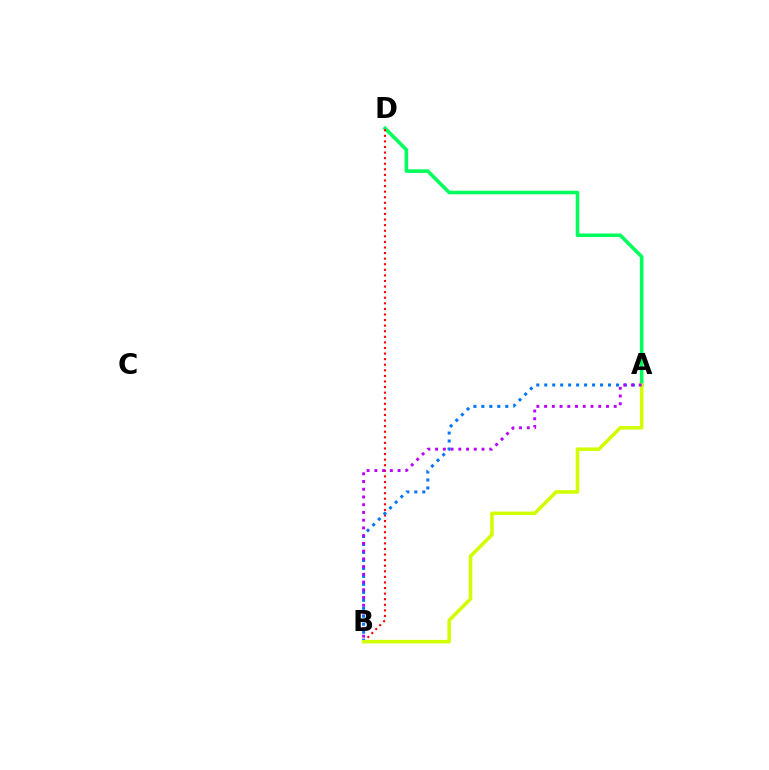{('A', 'D'): [{'color': '#00ff5c', 'line_style': 'solid', 'thickness': 2.56}], ('B', 'D'): [{'color': '#ff0000', 'line_style': 'dotted', 'thickness': 1.52}], ('A', 'B'): [{'color': '#0074ff', 'line_style': 'dotted', 'thickness': 2.17}, {'color': '#d1ff00', 'line_style': 'solid', 'thickness': 2.54}, {'color': '#b900ff', 'line_style': 'dotted', 'thickness': 2.1}]}